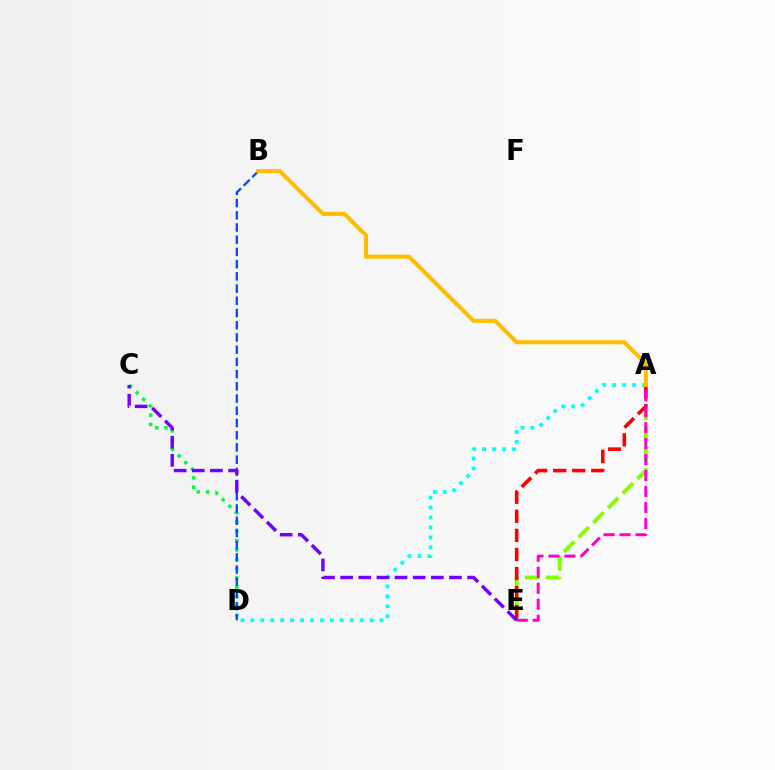{('C', 'D'): [{'color': '#00ff39', 'line_style': 'dotted', 'thickness': 2.53}], ('A', 'E'): [{'color': '#84ff00', 'line_style': 'dashed', 'thickness': 2.81}, {'color': '#ff0000', 'line_style': 'dashed', 'thickness': 2.59}, {'color': '#ff00cf', 'line_style': 'dashed', 'thickness': 2.17}], ('B', 'D'): [{'color': '#004bff', 'line_style': 'dashed', 'thickness': 1.66}], ('A', 'D'): [{'color': '#00fff6', 'line_style': 'dotted', 'thickness': 2.7}], ('C', 'E'): [{'color': '#7200ff', 'line_style': 'dashed', 'thickness': 2.46}], ('A', 'B'): [{'color': '#ffbd00', 'line_style': 'solid', 'thickness': 2.93}]}